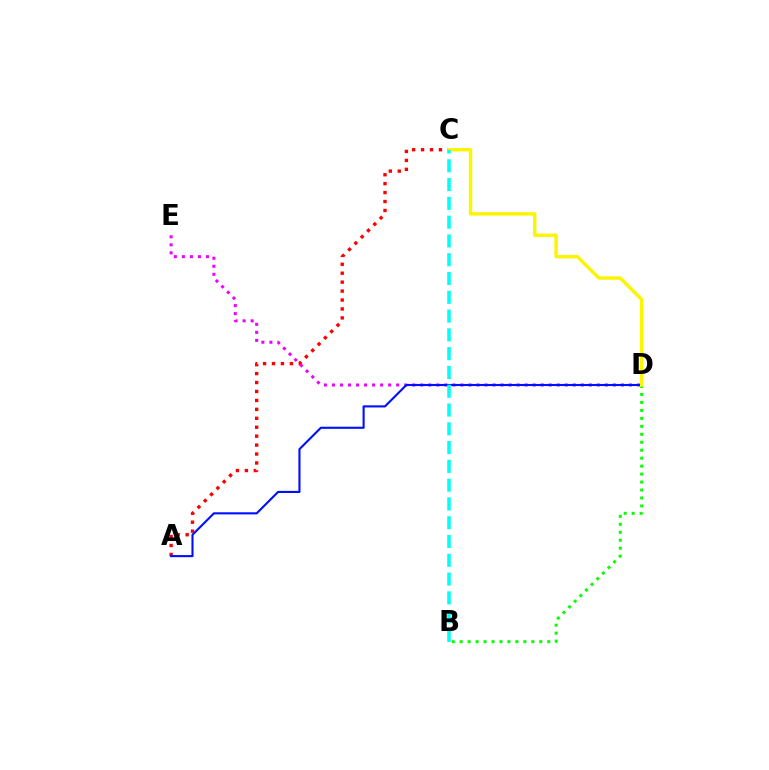{('A', 'C'): [{'color': '#ff0000', 'line_style': 'dotted', 'thickness': 2.43}], ('B', 'D'): [{'color': '#08ff00', 'line_style': 'dotted', 'thickness': 2.16}], ('D', 'E'): [{'color': '#ee00ff', 'line_style': 'dotted', 'thickness': 2.18}], ('A', 'D'): [{'color': '#0010ff', 'line_style': 'solid', 'thickness': 1.52}], ('C', 'D'): [{'color': '#fcf500', 'line_style': 'solid', 'thickness': 2.46}], ('B', 'C'): [{'color': '#00fff6', 'line_style': 'dashed', 'thickness': 2.55}]}